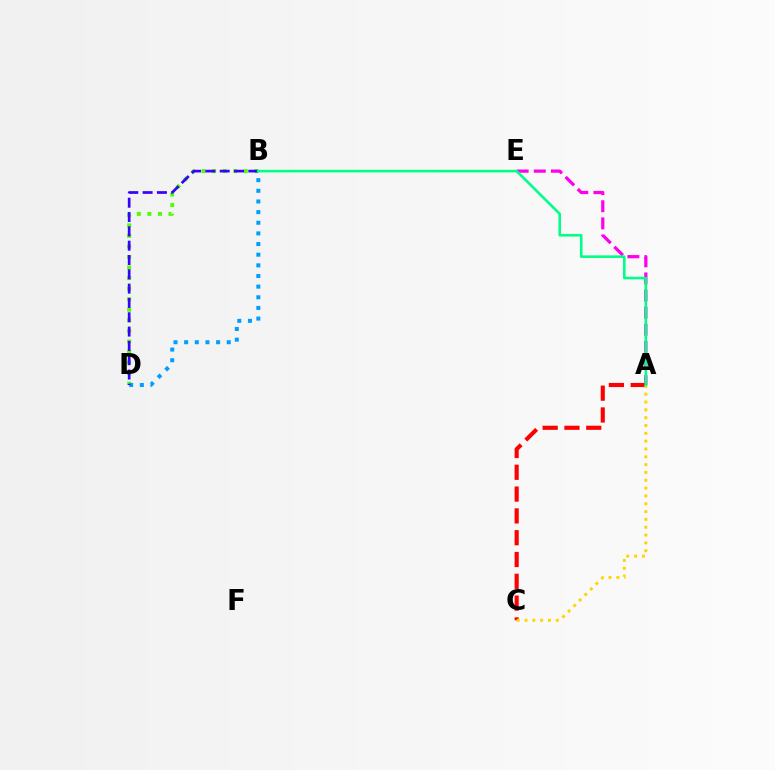{('B', 'D'): [{'color': '#4fff00', 'line_style': 'dotted', 'thickness': 2.87}, {'color': '#009eff', 'line_style': 'dotted', 'thickness': 2.89}, {'color': '#3700ff', 'line_style': 'dashed', 'thickness': 1.95}], ('A', 'E'): [{'color': '#ff00ed', 'line_style': 'dashed', 'thickness': 2.33}], ('A', 'C'): [{'color': '#ff0000', 'line_style': 'dashed', 'thickness': 2.96}, {'color': '#ffd500', 'line_style': 'dotted', 'thickness': 2.13}], ('A', 'B'): [{'color': '#00ff86', 'line_style': 'solid', 'thickness': 1.87}]}